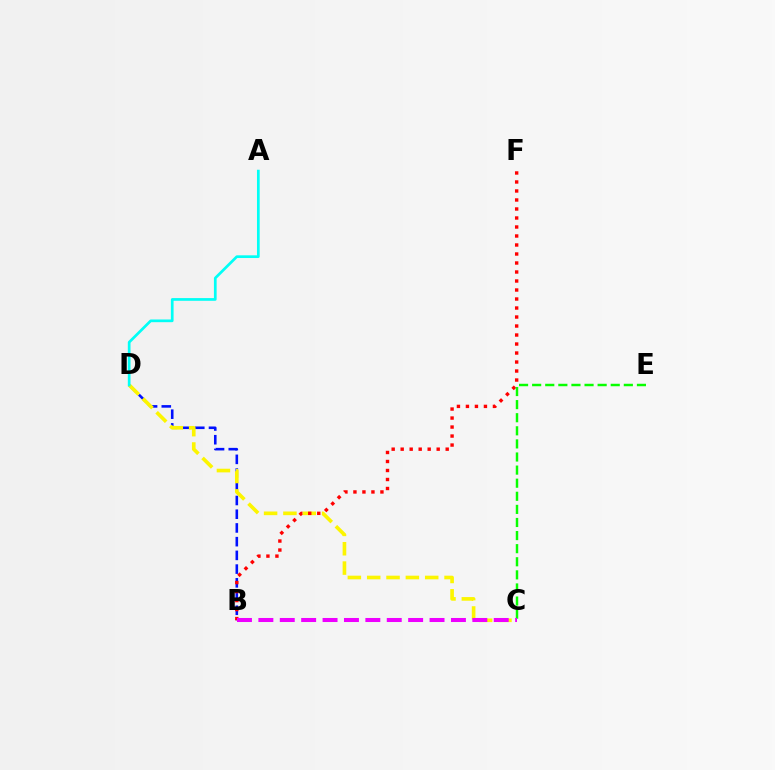{('B', 'D'): [{'color': '#0010ff', 'line_style': 'dashed', 'thickness': 1.86}], ('C', 'D'): [{'color': '#fcf500', 'line_style': 'dashed', 'thickness': 2.63}], ('A', 'D'): [{'color': '#00fff6', 'line_style': 'solid', 'thickness': 1.95}], ('B', 'F'): [{'color': '#ff0000', 'line_style': 'dotted', 'thickness': 2.45}], ('C', 'E'): [{'color': '#08ff00', 'line_style': 'dashed', 'thickness': 1.78}], ('B', 'C'): [{'color': '#ee00ff', 'line_style': 'dashed', 'thickness': 2.91}]}